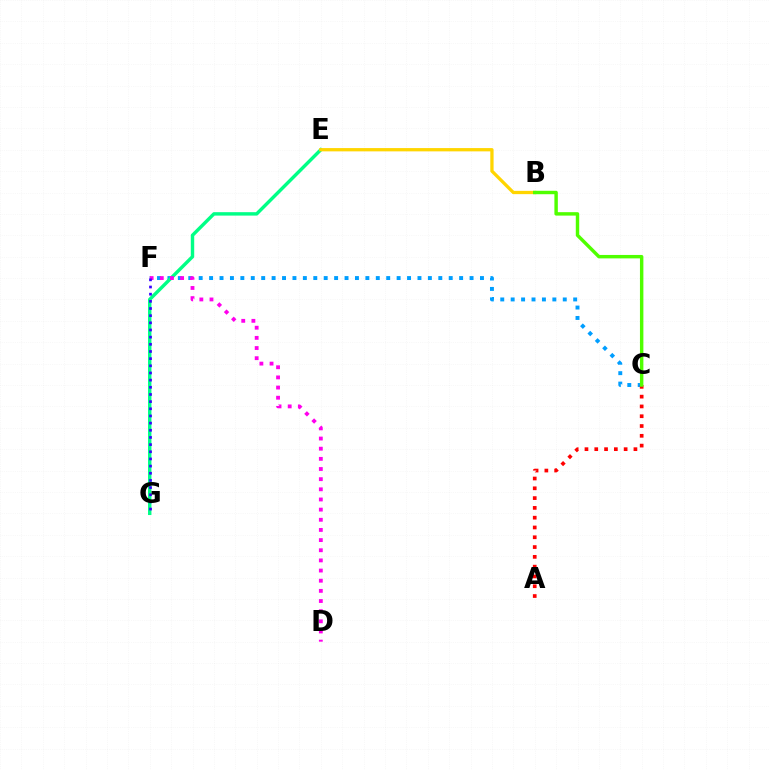{('C', 'F'): [{'color': '#009eff', 'line_style': 'dotted', 'thickness': 2.83}], ('E', 'G'): [{'color': '#00ff86', 'line_style': 'solid', 'thickness': 2.46}], ('B', 'E'): [{'color': '#ffd500', 'line_style': 'solid', 'thickness': 2.37}], ('A', 'C'): [{'color': '#ff0000', 'line_style': 'dotted', 'thickness': 2.66}], ('B', 'C'): [{'color': '#4fff00', 'line_style': 'solid', 'thickness': 2.47}], ('D', 'F'): [{'color': '#ff00ed', 'line_style': 'dotted', 'thickness': 2.76}], ('F', 'G'): [{'color': '#3700ff', 'line_style': 'dotted', 'thickness': 1.95}]}